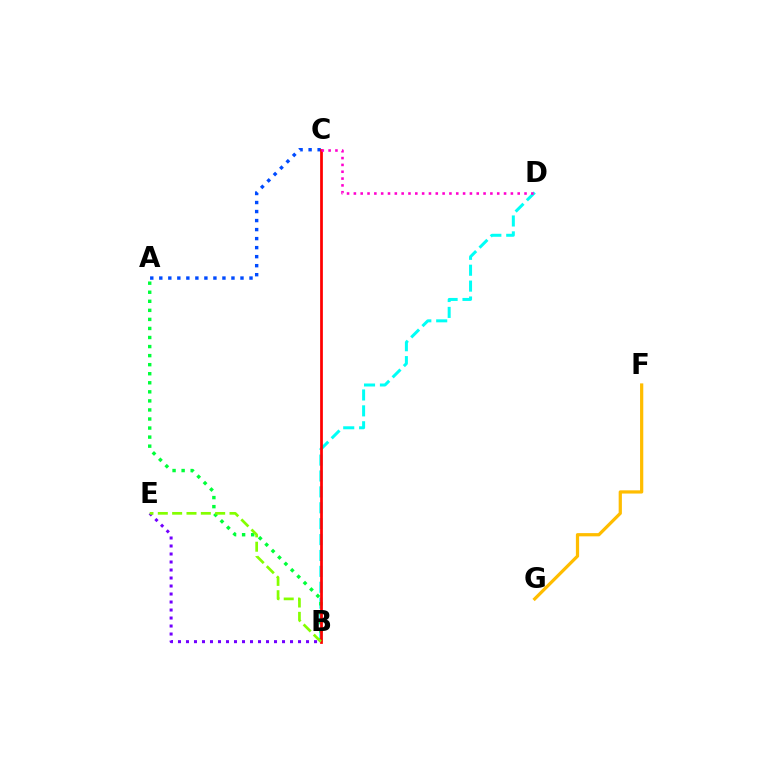{('A', 'C'): [{'color': '#004bff', 'line_style': 'dotted', 'thickness': 2.45}], ('B', 'D'): [{'color': '#00fff6', 'line_style': 'dashed', 'thickness': 2.16}], ('A', 'B'): [{'color': '#00ff39', 'line_style': 'dotted', 'thickness': 2.46}], ('B', 'C'): [{'color': '#ff0000', 'line_style': 'solid', 'thickness': 1.98}], ('B', 'E'): [{'color': '#7200ff', 'line_style': 'dotted', 'thickness': 2.17}, {'color': '#84ff00', 'line_style': 'dashed', 'thickness': 1.95}], ('F', 'G'): [{'color': '#ffbd00', 'line_style': 'solid', 'thickness': 2.32}], ('C', 'D'): [{'color': '#ff00cf', 'line_style': 'dotted', 'thickness': 1.85}]}